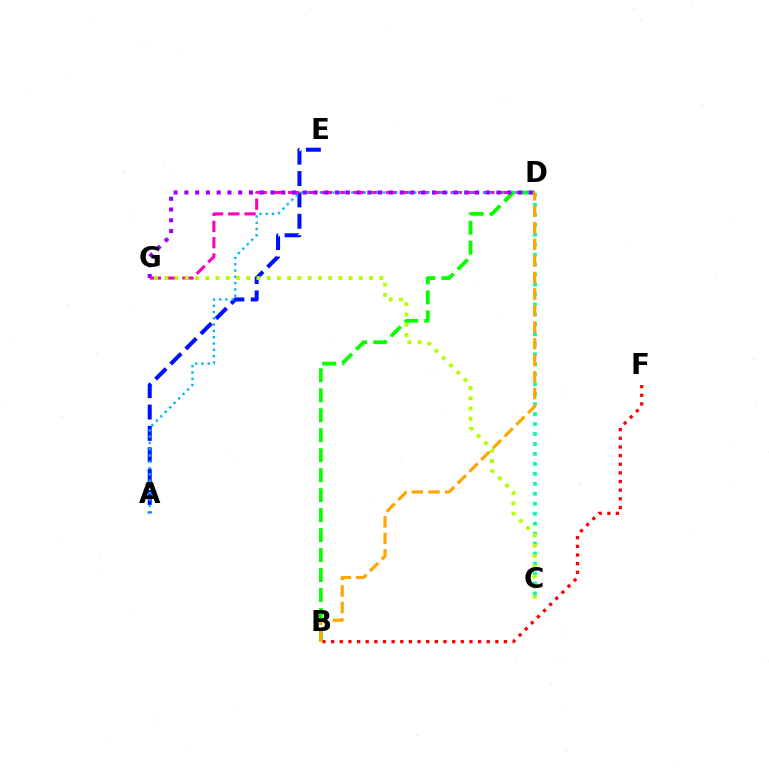{('A', 'E'): [{'color': '#0010ff', 'line_style': 'dashed', 'thickness': 2.9}], ('D', 'G'): [{'color': '#ff00bd', 'line_style': 'dashed', 'thickness': 2.21}, {'color': '#9b00ff', 'line_style': 'dotted', 'thickness': 2.92}], ('B', 'D'): [{'color': '#08ff00', 'line_style': 'dashed', 'thickness': 2.71}, {'color': '#ffa500', 'line_style': 'dashed', 'thickness': 2.25}], ('C', 'D'): [{'color': '#00ff9d', 'line_style': 'dotted', 'thickness': 2.71}], ('A', 'D'): [{'color': '#00b5ff', 'line_style': 'dotted', 'thickness': 1.71}], ('B', 'F'): [{'color': '#ff0000', 'line_style': 'dotted', 'thickness': 2.35}], ('C', 'G'): [{'color': '#b3ff00', 'line_style': 'dotted', 'thickness': 2.78}]}